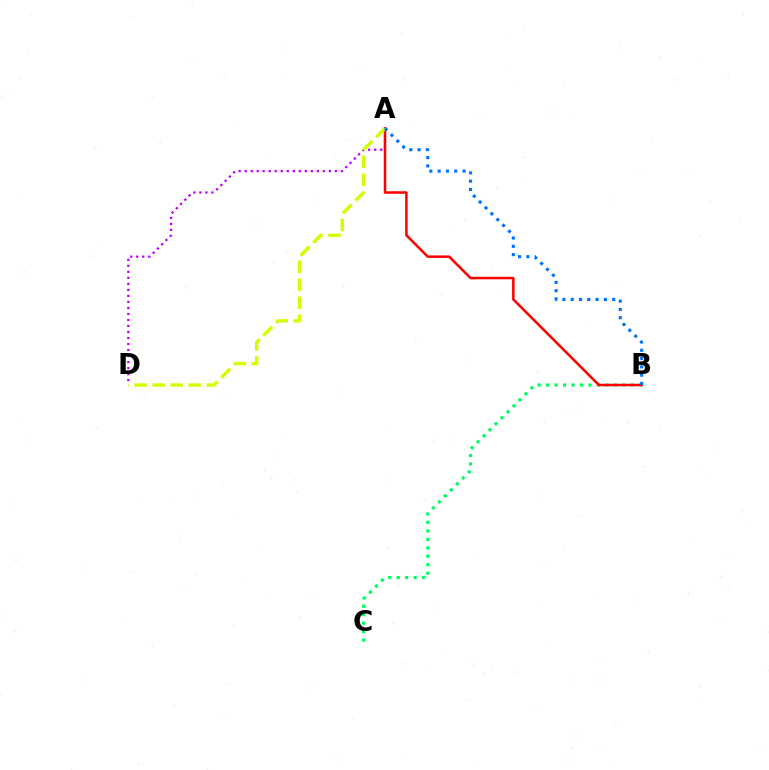{('A', 'D'): [{'color': '#b900ff', 'line_style': 'dotted', 'thickness': 1.63}, {'color': '#d1ff00', 'line_style': 'dashed', 'thickness': 2.45}], ('B', 'C'): [{'color': '#00ff5c', 'line_style': 'dotted', 'thickness': 2.3}], ('A', 'B'): [{'color': '#ff0000', 'line_style': 'solid', 'thickness': 1.82}, {'color': '#0074ff', 'line_style': 'dotted', 'thickness': 2.25}]}